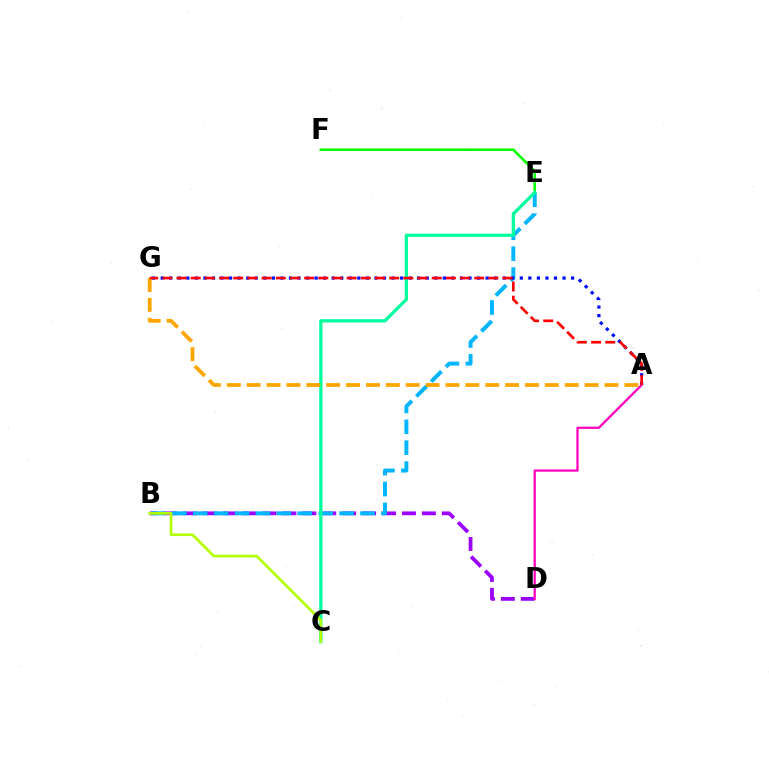{('B', 'D'): [{'color': '#9b00ff', 'line_style': 'dashed', 'thickness': 2.71}], ('B', 'E'): [{'color': '#00b5ff', 'line_style': 'dashed', 'thickness': 2.84}], ('E', 'F'): [{'color': '#08ff00', 'line_style': 'solid', 'thickness': 1.86}], ('C', 'E'): [{'color': '#00ff9d', 'line_style': 'solid', 'thickness': 2.34}], ('A', 'D'): [{'color': '#ff00bd', 'line_style': 'solid', 'thickness': 1.62}], ('A', 'G'): [{'color': '#0010ff', 'line_style': 'dotted', 'thickness': 2.32}, {'color': '#ffa500', 'line_style': 'dashed', 'thickness': 2.7}, {'color': '#ff0000', 'line_style': 'dashed', 'thickness': 1.93}], ('B', 'C'): [{'color': '#b3ff00', 'line_style': 'solid', 'thickness': 1.91}]}